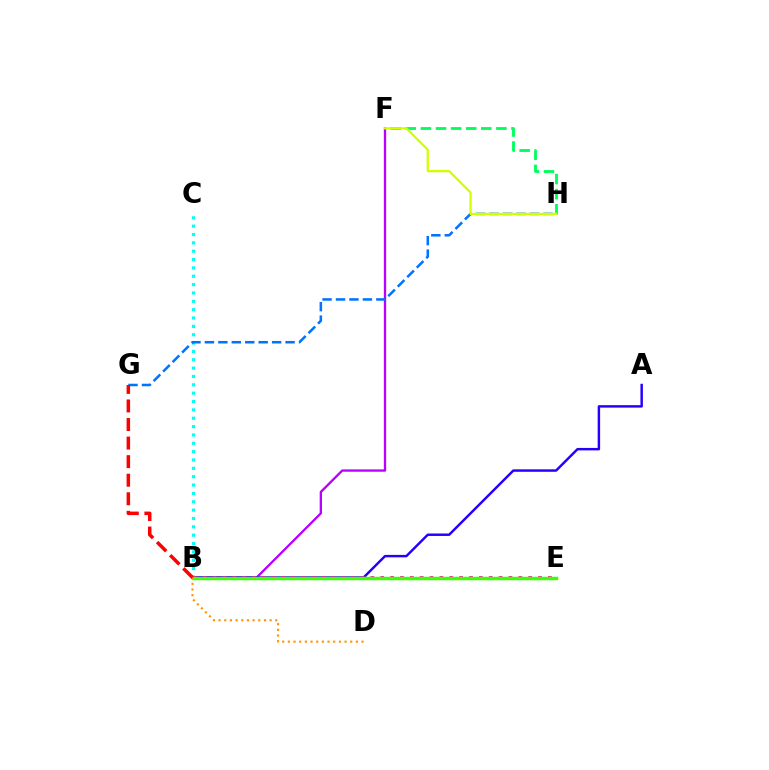{('F', 'H'): [{'color': '#00ff5c', 'line_style': 'dashed', 'thickness': 2.05}, {'color': '#d1ff00', 'line_style': 'solid', 'thickness': 1.63}], ('B', 'F'): [{'color': '#b900ff', 'line_style': 'solid', 'thickness': 1.67}], ('A', 'B'): [{'color': '#2500ff', 'line_style': 'solid', 'thickness': 1.77}], ('B', 'C'): [{'color': '#00fff6', 'line_style': 'dotted', 'thickness': 2.27}], ('B', 'E'): [{'color': '#ff00ac', 'line_style': 'dotted', 'thickness': 2.68}, {'color': '#3dff00', 'line_style': 'solid', 'thickness': 2.49}], ('G', 'H'): [{'color': '#0074ff', 'line_style': 'dashed', 'thickness': 1.83}], ('B', 'D'): [{'color': '#ff9400', 'line_style': 'dotted', 'thickness': 1.54}], ('B', 'G'): [{'color': '#ff0000', 'line_style': 'dashed', 'thickness': 2.52}]}